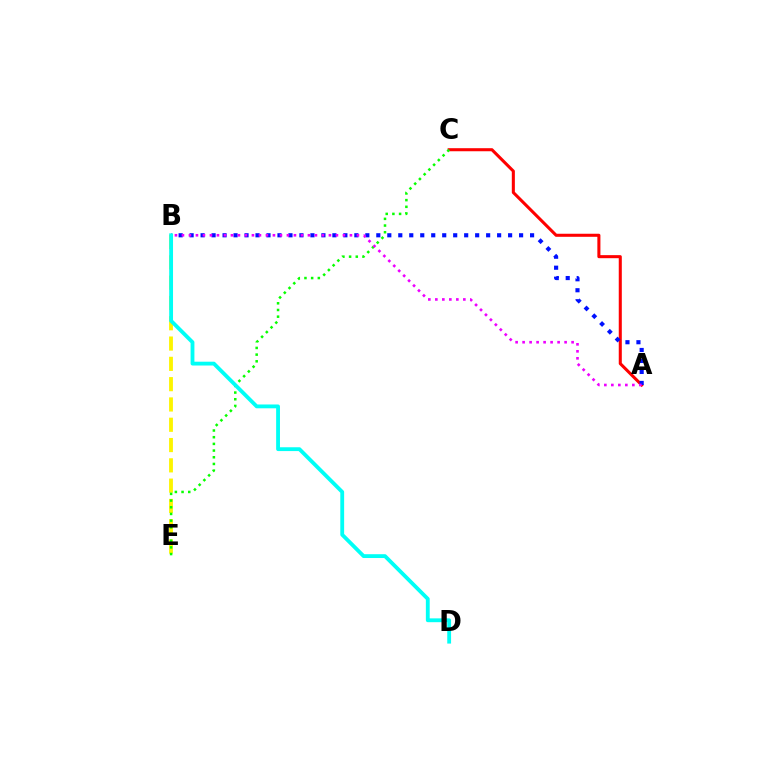{('A', 'C'): [{'color': '#ff0000', 'line_style': 'solid', 'thickness': 2.2}], ('B', 'E'): [{'color': '#fcf500', 'line_style': 'dashed', 'thickness': 2.76}], ('C', 'E'): [{'color': '#08ff00', 'line_style': 'dotted', 'thickness': 1.82}], ('A', 'B'): [{'color': '#0010ff', 'line_style': 'dotted', 'thickness': 2.98}, {'color': '#ee00ff', 'line_style': 'dotted', 'thickness': 1.9}], ('B', 'D'): [{'color': '#00fff6', 'line_style': 'solid', 'thickness': 2.75}]}